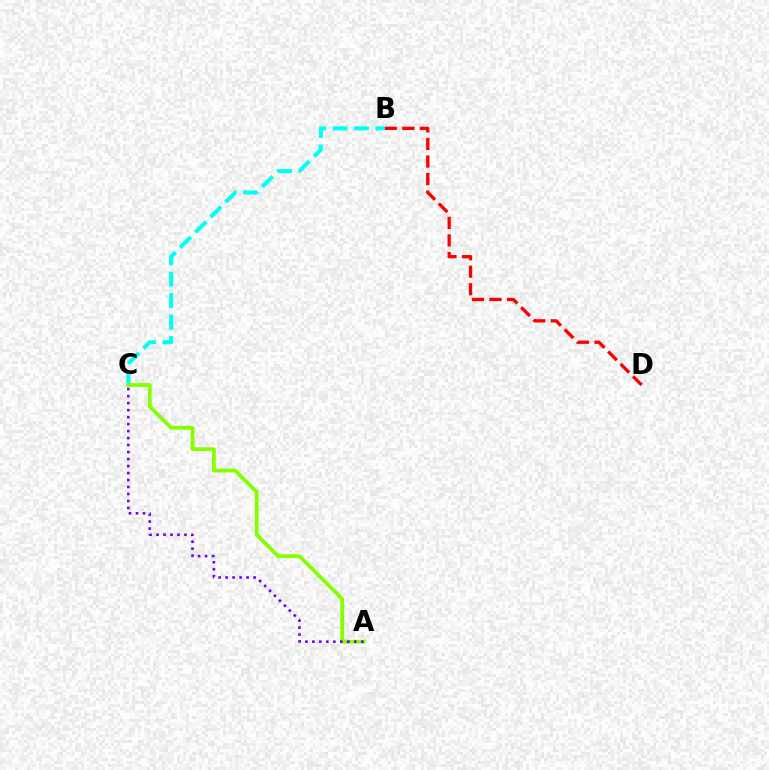{('B', 'C'): [{'color': '#00fff6', 'line_style': 'dashed', 'thickness': 2.91}], ('B', 'D'): [{'color': '#ff0000', 'line_style': 'dashed', 'thickness': 2.38}], ('A', 'C'): [{'color': '#84ff00', 'line_style': 'solid', 'thickness': 2.72}, {'color': '#7200ff', 'line_style': 'dotted', 'thickness': 1.9}]}